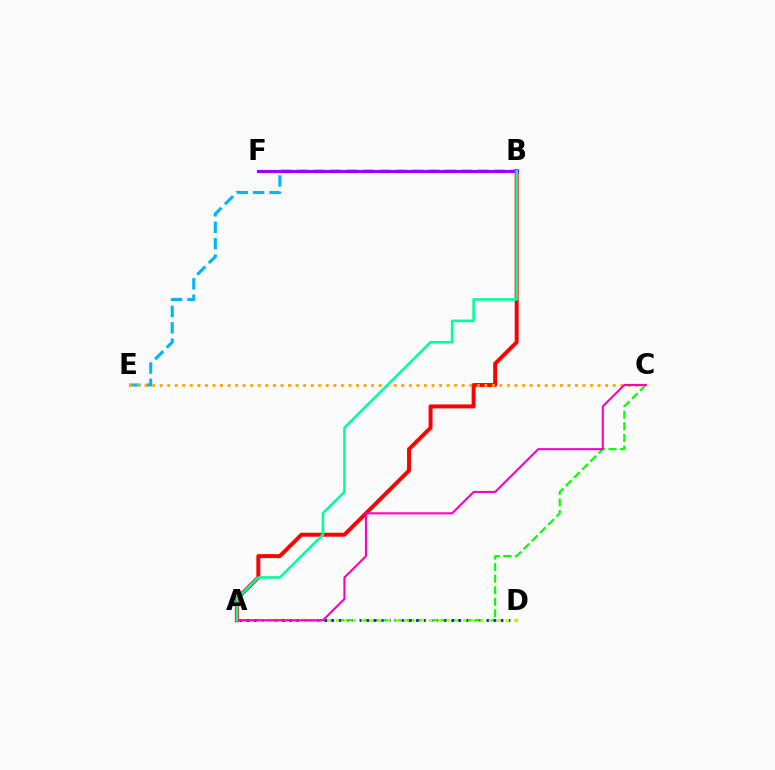{('A', 'C'): [{'color': '#08ff00', 'line_style': 'dashed', 'thickness': 1.57}, {'color': '#ff00bd', 'line_style': 'solid', 'thickness': 1.51}], ('B', 'E'): [{'color': '#00b5ff', 'line_style': 'dashed', 'thickness': 2.23}], ('A', 'B'): [{'color': '#ff0000', 'line_style': 'solid', 'thickness': 2.84}, {'color': '#00ff9d', 'line_style': 'solid', 'thickness': 1.87}], ('C', 'E'): [{'color': '#ffa500', 'line_style': 'dotted', 'thickness': 2.05}], ('A', 'D'): [{'color': '#0010ff', 'line_style': 'dotted', 'thickness': 1.92}, {'color': '#b3ff00', 'line_style': 'dotted', 'thickness': 2.31}], ('B', 'F'): [{'color': '#9b00ff', 'line_style': 'solid', 'thickness': 2.23}]}